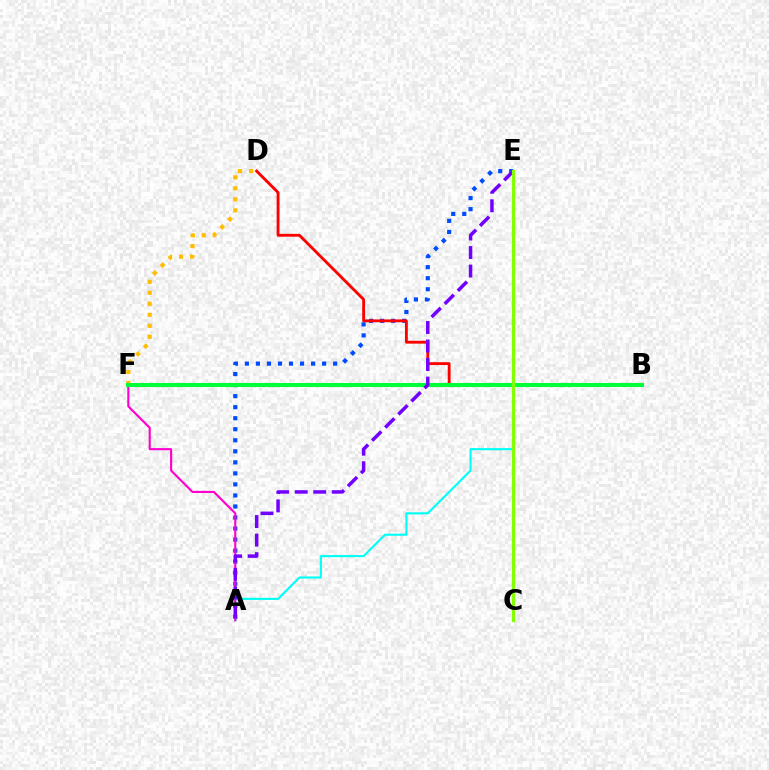{('A', 'E'): [{'color': '#00fff6', 'line_style': 'solid', 'thickness': 1.53}, {'color': '#004bff', 'line_style': 'dotted', 'thickness': 3.0}, {'color': '#7200ff', 'line_style': 'dashed', 'thickness': 2.52}], ('A', 'F'): [{'color': '#ff00cf', 'line_style': 'solid', 'thickness': 1.53}], ('B', 'D'): [{'color': '#ff0000', 'line_style': 'solid', 'thickness': 2.05}], ('D', 'F'): [{'color': '#ffbd00', 'line_style': 'dotted', 'thickness': 2.99}], ('B', 'F'): [{'color': '#00ff39', 'line_style': 'solid', 'thickness': 2.93}], ('C', 'E'): [{'color': '#84ff00', 'line_style': 'solid', 'thickness': 2.36}]}